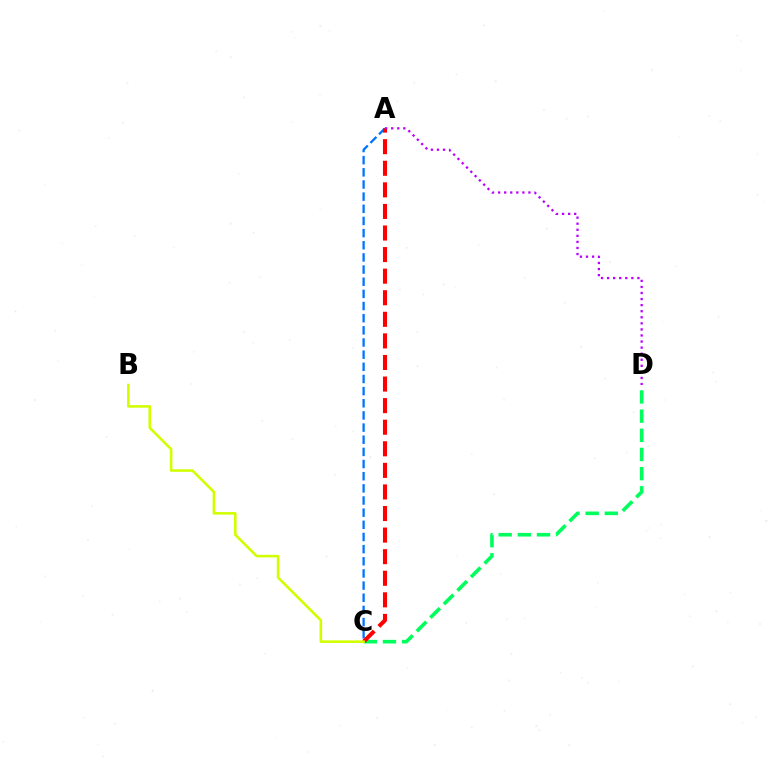{('A', 'C'): [{'color': '#0074ff', 'line_style': 'dashed', 'thickness': 1.65}, {'color': '#ff0000', 'line_style': 'dashed', 'thickness': 2.93}], ('C', 'D'): [{'color': '#00ff5c', 'line_style': 'dashed', 'thickness': 2.6}], ('B', 'C'): [{'color': '#d1ff00', 'line_style': 'solid', 'thickness': 1.86}], ('A', 'D'): [{'color': '#b900ff', 'line_style': 'dotted', 'thickness': 1.65}]}